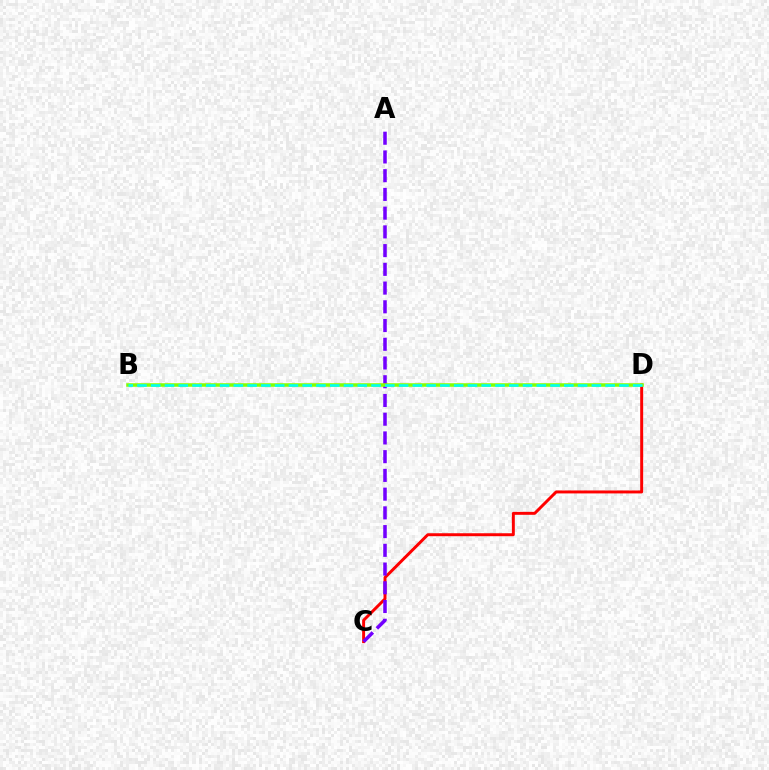{('C', 'D'): [{'color': '#ff0000', 'line_style': 'solid', 'thickness': 2.13}], ('A', 'C'): [{'color': '#7200ff', 'line_style': 'dashed', 'thickness': 2.54}], ('B', 'D'): [{'color': '#84ff00', 'line_style': 'solid', 'thickness': 2.54}, {'color': '#00fff6', 'line_style': 'dashed', 'thickness': 1.87}]}